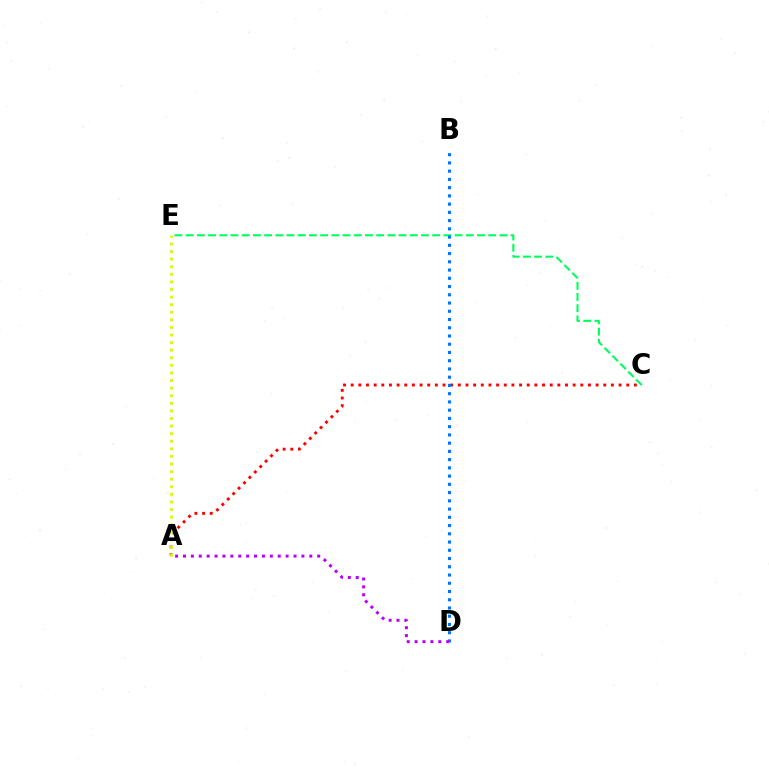{('C', 'E'): [{'color': '#00ff5c', 'line_style': 'dashed', 'thickness': 1.52}], ('A', 'C'): [{'color': '#ff0000', 'line_style': 'dotted', 'thickness': 2.08}], ('B', 'D'): [{'color': '#0074ff', 'line_style': 'dotted', 'thickness': 2.24}], ('A', 'E'): [{'color': '#d1ff00', 'line_style': 'dotted', 'thickness': 2.06}], ('A', 'D'): [{'color': '#b900ff', 'line_style': 'dotted', 'thickness': 2.15}]}